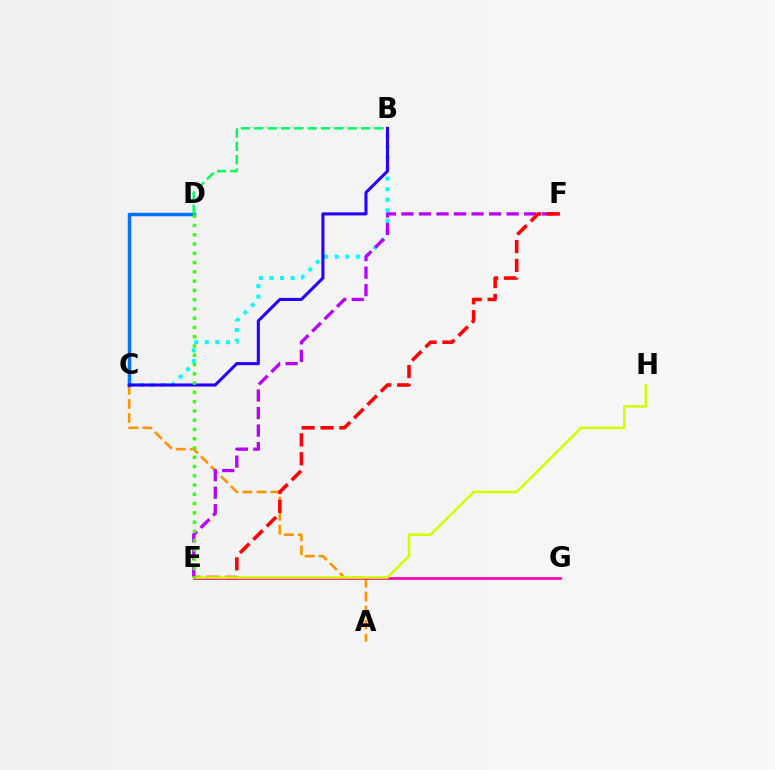{('A', 'C'): [{'color': '#ff9400', 'line_style': 'dashed', 'thickness': 1.91}], ('B', 'C'): [{'color': '#00fff6', 'line_style': 'dotted', 'thickness': 2.87}, {'color': '#2500ff', 'line_style': 'solid', 'thickness': 2.22}], ('C', 'D'): [{'color': '#0074ff', 'line_style': 'solid', 'thickness': 2.52}], ('E', 'F'): [{'color': '#b900ff', 'line_style': 'dashed', 'thickness': 2.38}, {'color': '#ff0000', 'line_style': 'dashed', 'thickness': 2.56}], ('B', 'D'): [{'color': '#00ff5c', 'line_style': 'dashed', 'thickness': 1.81}], ('E', 'G'): [{'color': '#ff00ac', 'line_style': 'solid', 'thickness': 1.94}], ('E', 'H'): [{'color': '#d1ff00', 'line_style': 'solid', 'thickness': 1.84}], ('D', 'E'): [{'color': '#3dff00', 'line_style': 'dotted', 'thickness': 2.52}]}